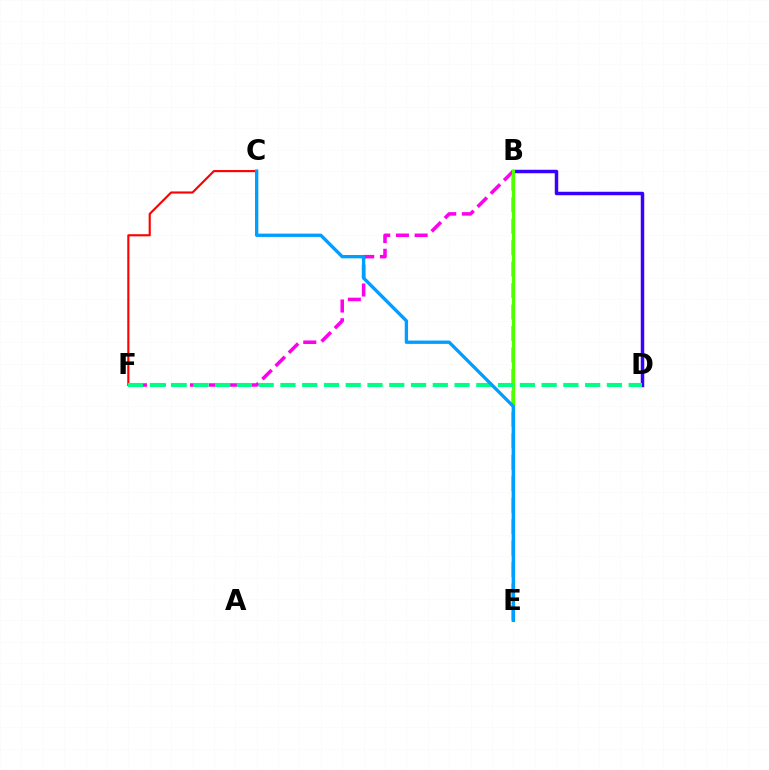{('B', 'D'): [{'color': '#3700ff', 'line_style': 'solid', 'thickness': 2.5}], ('B', 'E'): [{'color': '#ffd500', 'line_style': 'dashed', 'thickness': 2.92}, {'color': '#4fff00', 'line_style': 'solid', 'thickness': 2.35}], ('C', 'F'): [{'color': '#ff0000', 'line_style': 'solid', 'thickness': 1.54}], ('B', 'F'): [{'color': '#ff00ed', 'line_style': 'dashed', 'thickness': 2.54}], ('D', 'F'): [{'color': '#00ff86', 'line_style': 'dashed', 'thickness': 2.96}], ('C', 'E'): [{'color': '#009eff', 'line_style': 'solid', 'thickness': 2.4}]}